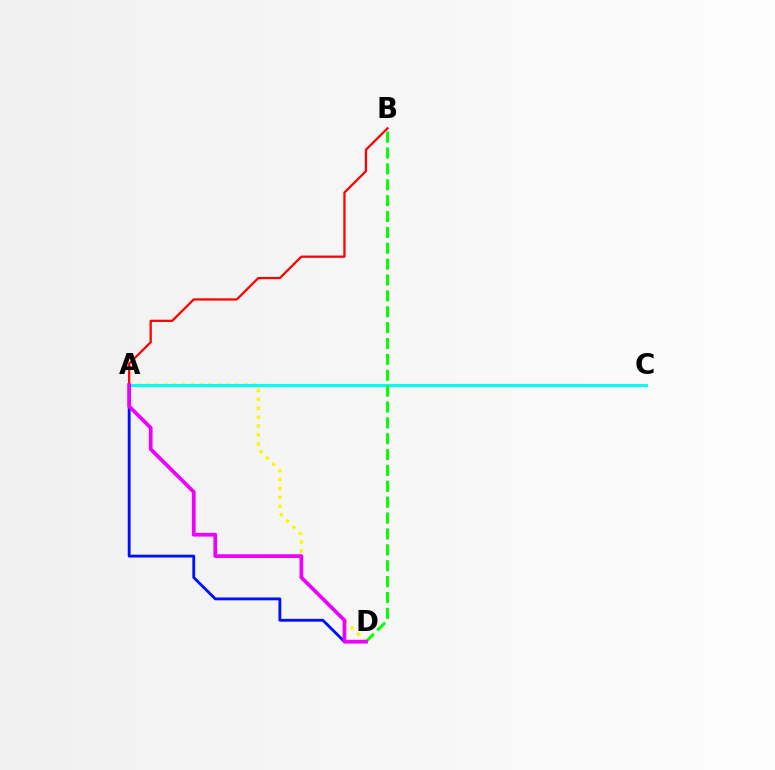{('A', 'D'): [{'color': '#0010ff', 'line_style': 'solid', 'thickness': 2.05}, {'color': '#fcf500', 'line_style': 'dotted', 'thickness': 2.42}, {'color': '#ee00ff', 'line_style': 'solid', 'thickness': 2.68}], ('A', 'B'): [{'color': '#ff0000', 'line_style': 'solid', 'thickness': 1.63}], ('A', 'C'): [{'color': '#00fff6', 'line_style': 'solid', 'thickness': 2.24}], ('B', 'D'): [{'color': '#08ff00', 'line_style': 'dashed', 'thickness': 2.16}]}